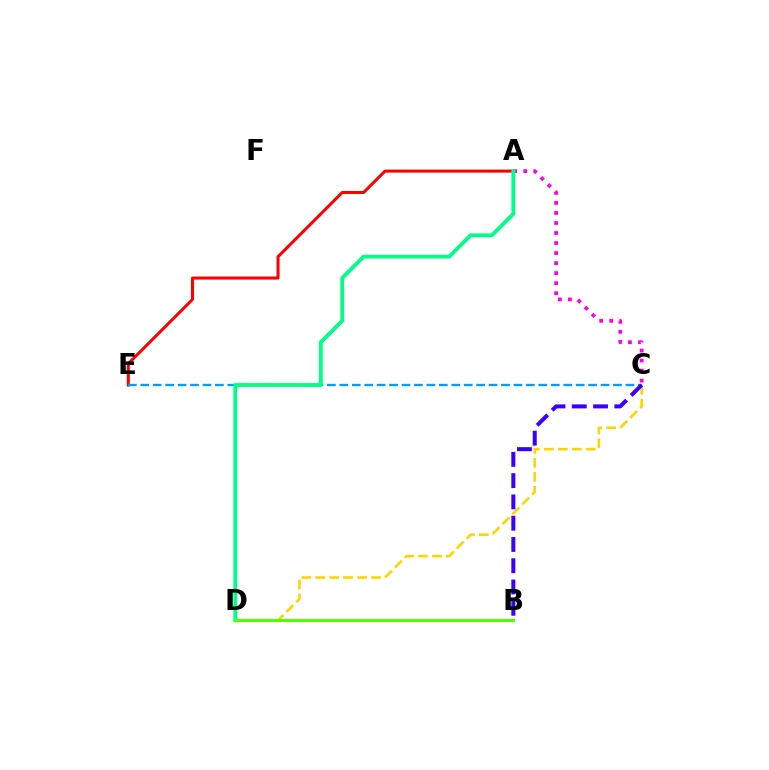{('A', 'E'): [{'color': '#ff0000', 'line_style': 'solid', 'thickness': 2.18}], ('C', 'E'): [{'color': '#009eff', 'line_style': 'dashed', 'thickness': 1.69}], ('C', 'D'): [{'color': '#ffd500', 'line_style': 'dashed', 'thickness': 1.9}], ('A', 'C'): [{'color': '#ff00ed', 'line_style': 'dotted', 'thickness': 2.72}], ('B', 'C'): [{'color': '#3700ff', 'line_style': 'dashed', 'thickness': 2.89}], ('A', 'D'): [{'color': '#00ff86', 'line_style': 'solid', 'thickness': 2.75}], ('B', 'D'): [{'color': '#4fff00', 'line_style': 'solid', 'thickness': 2.14}]}